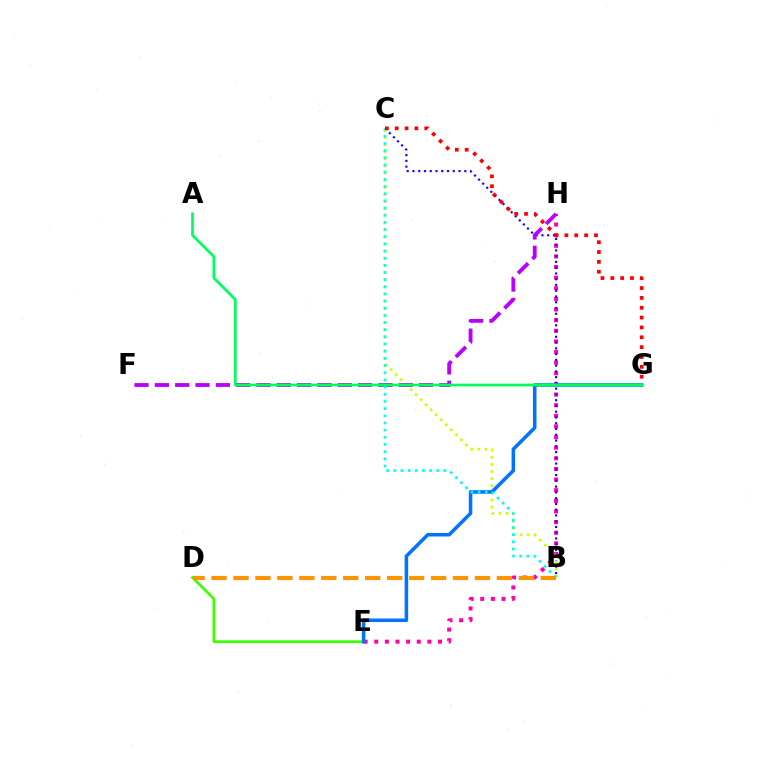{('E', 'H'): [{'color': '#ff00ac', 'line_style': 'dotted', 'thickness': 2.89}], ('D', 'E'): [{'color': '#3dff00', 'line_style': 'solid', 'thickness': 1.95}], ('B', 'C'): [{'color': '#2500ff', 'line_style': 'dotted', 'thickness': 1.57}, {'color': '#d1ff00', 'line_style': 'dotted', 'thickness': 1.93}, {'color': '#00fff6', 'line_style': 'dotted', 'thickness': 1.95}], ('E', 'G'): [{'color': '#0074ff', 'line_style': 'solid', 'thickness': 2.55}], ('F', 'H'): [{'color': '#b900ff', 'line_style': 'dashed', 'thickness': 2.76}], ('C', 'G'): [{'color': '#ff0000', 'line_style': 'dotted', 'thickness': 2.68}], ('A', 'G'): [{'color': '#00ff5c', 'line_style': 'solid', 'thickness': 1.97}], ('B', 'D'): [{'color': '#ff9400', 'line_style': 'dashed', 'thickness': 2.98}]}